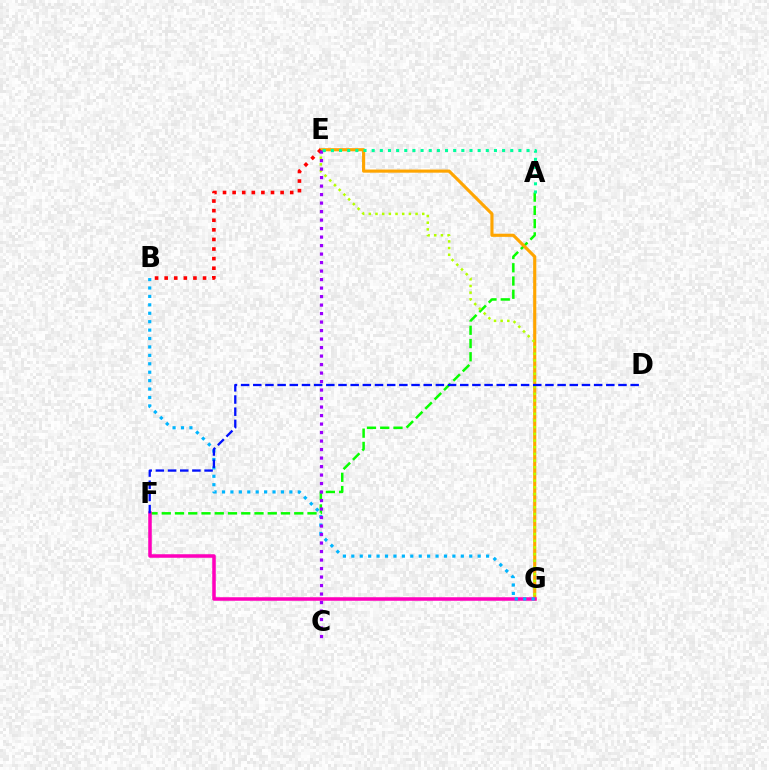{('A', 'F'): [{'color': '#08ff00', 'line_style': 'dashed', 'thickness': 1.8}], ('E', 'G'): [{'color': '#ffa500', 'line_style': 'solid', 'thickness': 2.26}, {'color': '#b3ff00', 'line_style': 'dotted', 'thickness': 1.81}], ('F', 'G'): [{'color': '#ff00bd', 'line_style': 'solid', 'thickness': 2.54}], ('B', 'G'): [{'color': '#00b5ff', 'line_style': 'dotted', 'thickness': 2.29}], ('D', 'F'): [{'color': '#0010ff', 'line_style': 'dashed', 'thickness': 1.65}], ('B', 'E'): [{'color': '#ff0000', 'line_style': 'dotted', 'thickness': 2.61}], ('C', 'E'): [{'color': '#9b00ff', 'line_style': 'dotted', 'thickness': 2.31}], ('A', 'E'): [{'color': '#00ff9d', 'line_style': 'dotted', 'thickness': 2.21}]}